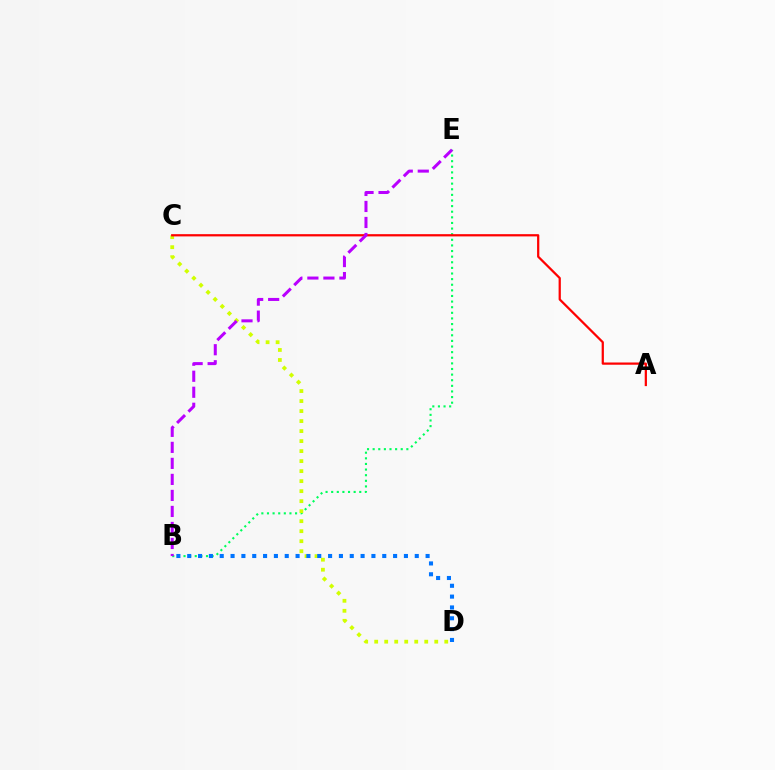{('B', 'E'): [{'color': '#00ff5c', 'line_style': 'dotted', 'thickness': 1.53}, {'color': '#b900ff', 'line_style': 'dashed', 'thickness': 2.18}], ('C', 'D'): [{'color': '#d1ff00', 'line_style': 'dotted', 'thickness': 2.72}], ('A', 'C'): [{'color': '#ff0000', 'line_style': 'solid', 'thickness': 1.61}], ('B', 'D'): [{'color': '#0074ff', 'line_style': 'dotted', 'thickness': 2.94}]}